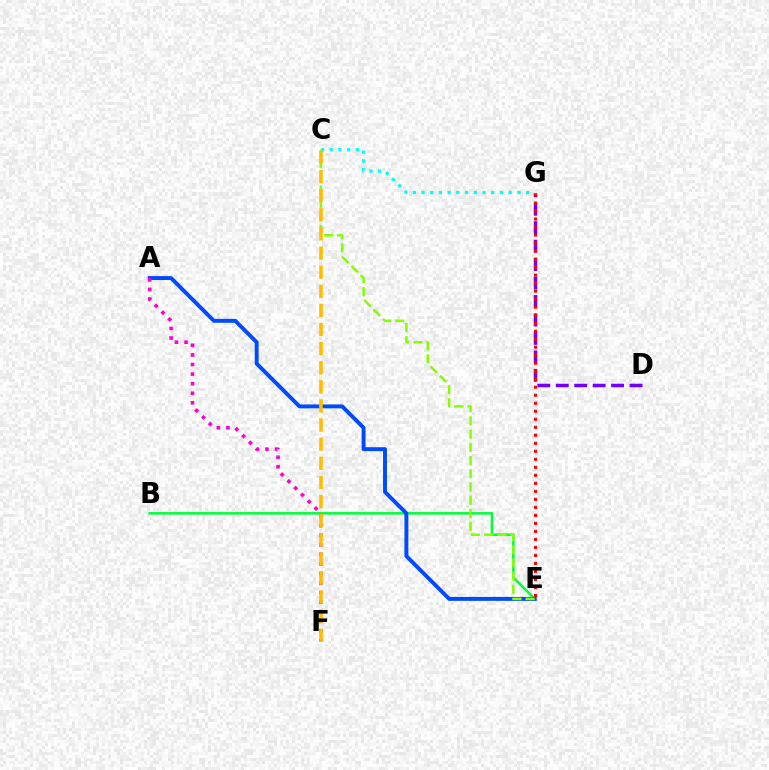{('C', 'G'): [{'color': '#00fff6', 'line_style': 'dotted', 'thickness': 2.37}], ('B', 'E'): [{'color': '#00ff39', 'line_style': 'solid', 'thickness': 1.81}], ('D', 'G'): [{'color': '#7200ff', 'line_style': 'dashed', 'thickness': 2.51}], ('A', 'E'): [{'color': '#004bff', 'line_style': 'solid', 'thickness': 2.82}], ('E', 'G'): [{'color': '#ff0000', 'line_style': 'dotted', 'thickness': 2.18}], ('C', 'E'): [{'color': '#84ff00', 'line_style': 'dashed', 'thickness': 1.79}], ('A', 'F'): [{'color': '#ff00cf', 'line_style': 'dotted', 'thickness': 2.6}], ('C', 'F'): [{'color': '#ffbd00', 'line_style': 'dashed', 'thickness': 2.6}]}